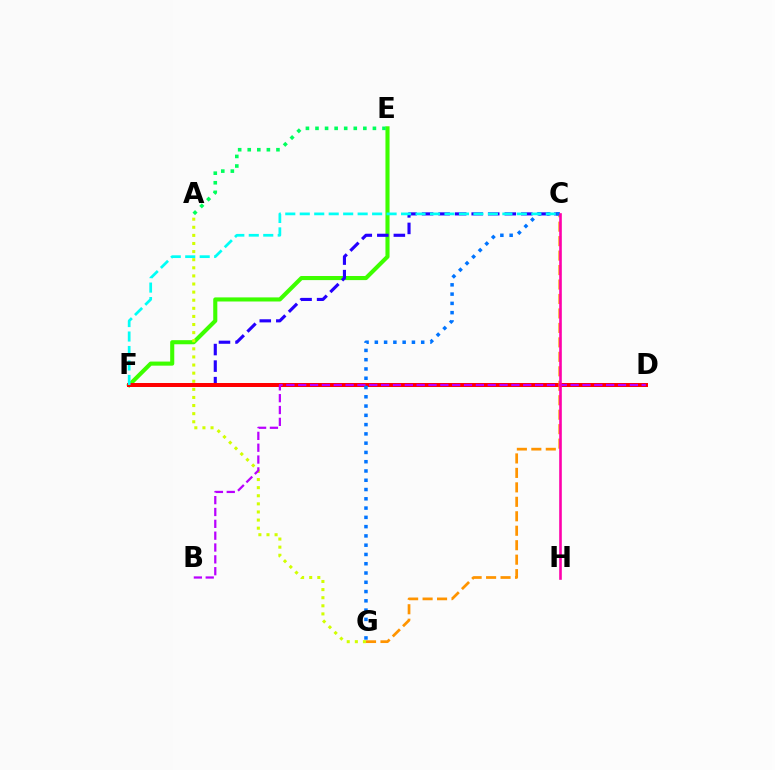{('E', 'F'): [{'color': '#3dff00', 'line_style': 'solid', 'thickness': 2.95}], ('C', 'F'): [{'color': '#2500ff', 'line_style': 'dashed', 'thickness': 2.25}, {'color': '#00fff6', 'line_style': 'dashed', 'thickness': 1.97}], ('D', 'F'): [{'color': '#ff0000', 'line_style': 'solid', 'thickness': 2.87}], ('C', 'G'): [{'color': '#ff9400', 'line_style': 'dashed', 'thickness': 1.96}, {'color': '#0074ff', 'line_style': 'dotted', 'thickness': 2.52}], ('A', 'G'): [{'color': '#d1ff00', 'line_style': 'dotted', 'thickness': 2.2}], ('B', 'D'): [{'color': '#b900ff', 'line_style': 'dashed', 'thickness': 1.61}], ('A', 'E'): [{'color': '#00ff5c', 'line_style': 'dotted', 'thickness': 2.6}], ('C', 'H'): [{'color': '#ff00ac', 'line_style': 'solid', 'thickness': 1.88}]}